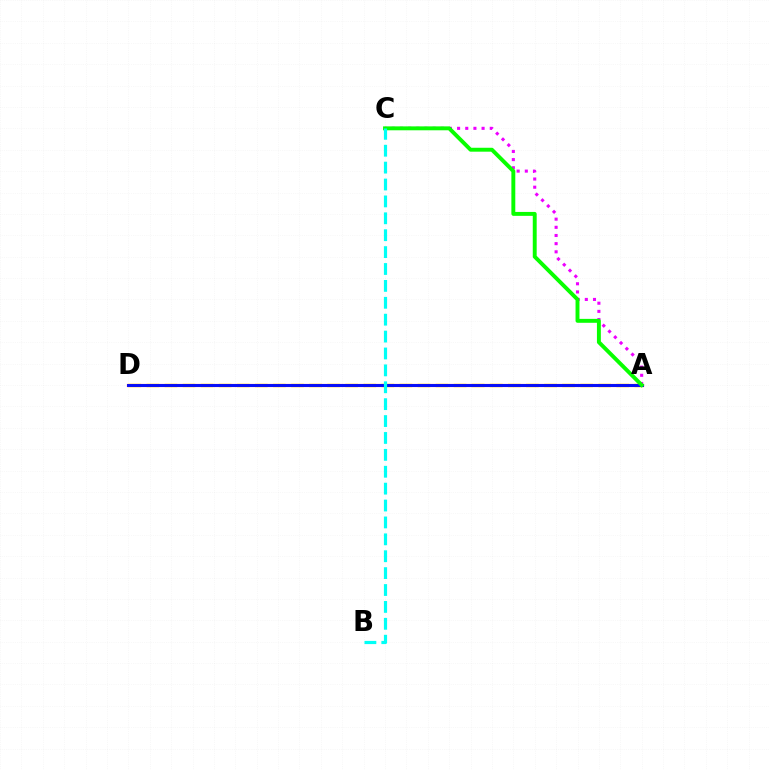{('A', 'D'): [{'color': '#fcf500', 'line_style': 'dashed', 'thickness': 2.45}, {'color': '#ff0000', 'line_style': 'solid', 'thickness': 2.25}, {'color': '#0010ff', 'line_style': 'solid', 'thickness': 2.07}], ('A', 'C'): [{'color': '#ee00ff', 'line_style': 'dotted', 'thickness': 2.22}, {'color': '#08ff00', 'line_style': 'solid', 'thickness': 2.82}], ('B', 'C'): [{'color': '#00fff6', 'line_style': 'dashed', 'thickness': 2.3}]}